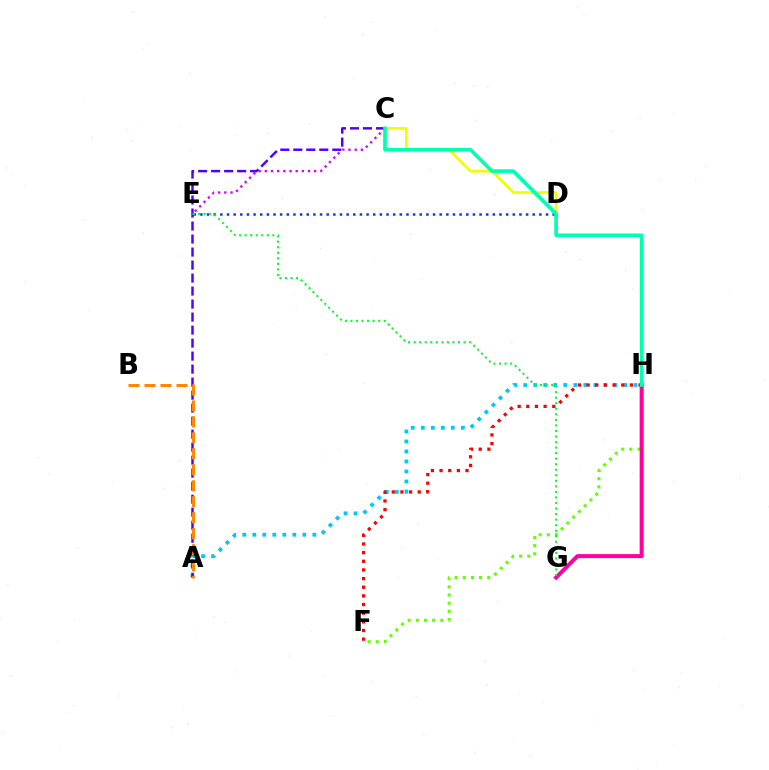{('F', 'H'): [{'color': '#66ff00', 'line_style': 'dotted', 'thickness': 2.22}, {'color': '#ff0000', 'line_style': 'dotted', 'thickness': 2.35}], ('C', 'E'): [{'color': '#d600ff', 'line_style': 'dotted', 'thickness': 1.68}], ('A', 'H'): [{'color': '#00c7ff', 'line_style': 'dotted', 'thickness': 2.72}], ('G', 'H'): [{'color': '#ff00a0', 'line_style': 'solid', 'thickness': 2.89}], ('C', 'D'): [{'color': '#eeff00', 'line_style': 'solid', 'thickness': 1.95}], ('D', 'E'): [{'color': '#003fff', 'line_style': 'dotted', 'thickness': 1.81}], ('A', 'C'): [{'color': '#4f00ff', 'line_style': 'dashed', 'thickness': 1.77}], ('A', 'B'): [{'color': '#ff8800', 'line_style': 'dashed', 'thickness': 2.17}], ('C', 'H'): [{'color': '#00ffaf', 'line_style': 'solid', 'thickness': 2.62}], ('E', 'G'): [{'color': '#00ff27', 'line_style': 'dotted', 'thickness': 1.51}]}